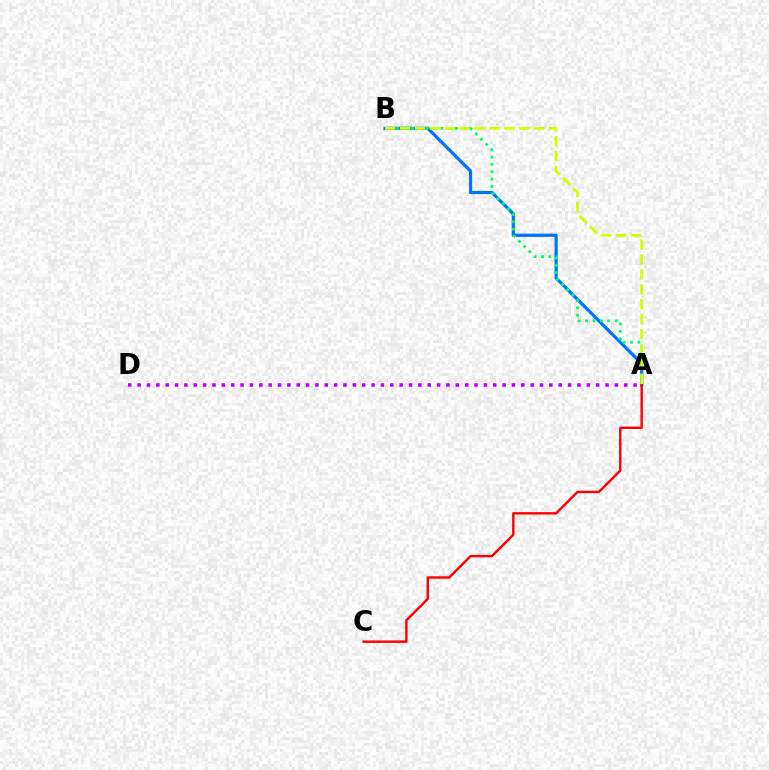{('A', 'B'): [{'color': '#0074ff', 'line_style': 'solid', 'thickness': 2.31}, {'color': '#00ff5c', 'line_style': 'dotted', 'thickness': 2.0}, {'color': '#d1ff00', 'line_style': 'dashed', 'thickness': 2.02}], ('A', 'D'): [{'color': '#b900ff', 'line_style': 'dotted', 'thickness': 2.54}], ('A', 'C'): [{'color': '#ff0000', 'line_style': 'solid', 'thickness': 1.74}]}